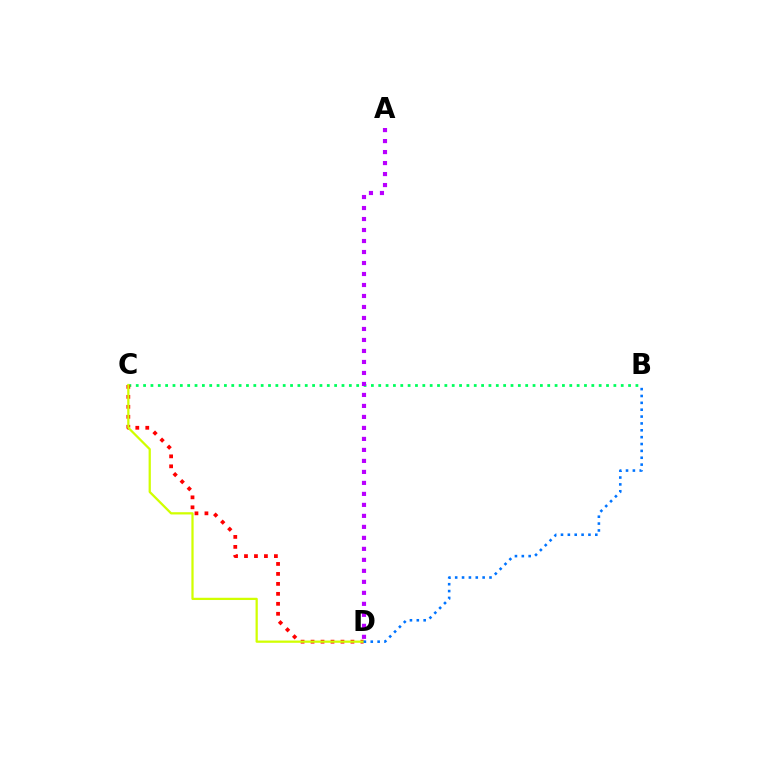{('B', 'C'): [{'color': '#00ff5c', 'line_style': 'dotted', 'thickness': 2.0}], ('C', 'D'): [{'color': '#ff0000', 'line_style': 'dotted', 'thickness': 2.71}, {'color': '#d1ff00', 'line_style': 'solid', 'thickness': 1.62}], ('B', 'D'): [{'color': '#0074ff', 'line_style': 'dotted', 'thickness': 1.86}], ('A', 'D'): [{'color': '#b900ff', 'line_style': 'dotted', 'thickness': 2.99}]}